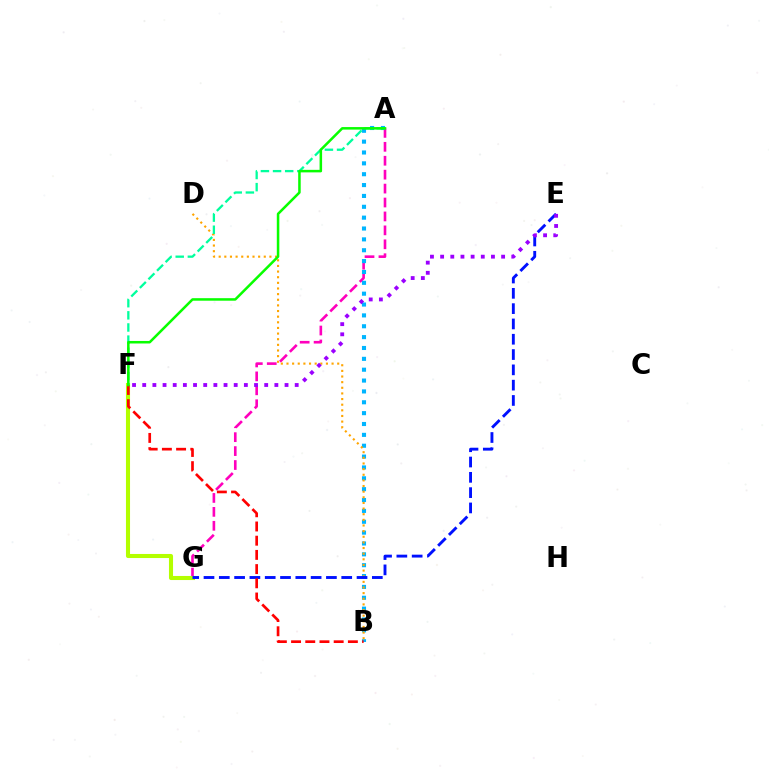{('A', 'G'): [{'color': '#ff00bd', 'line_style': 'dashed', 'thickness': 1.89}], ('A', 'B'): [{'color': '#00b5ff', 'line_style': 'dotted', 'thickness': 2.95}], ('B', 'D'): [{'color': '#ffa500', 'line_style': 'dotted', 'thickness': 1.53}], ('F', 'G'): [{'color': '#b3ff00', 'line_style': 'solid', 'thickness': 2.94}], ('A', 'F'): [{'color': '#00ff9d', 'line_style': 'dashed', 'thickness': 1.65}, {'color': '#08ff00', 'line_style': 'solid', 'thickness': 1.82}], ('E', 'G'): [{'color': '#0010ff', 'line_style': 'dashed', 'thickness': 2.08}], ('B', 'F'): [{'color': '#ff0000', 'line_style': 'dashed', 'thickness': 1.93}], ('E', 'F'): [{'color': '#9b00ff', 'line_style': 'dotted', 'thickness': 2.76}]}